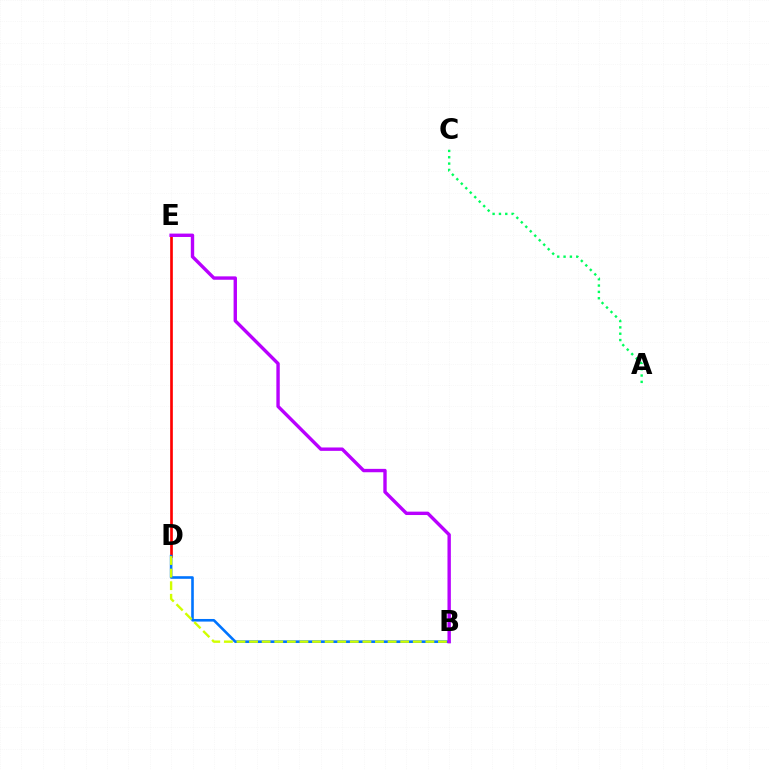{('D', 'E'): [{'color': '#ff0000', 'line_style': 'solid', 'thickness': 1.92}], ('B', 'D'): [{'color': '#0074ff', 'line_style': 'solid', 'thickness': 1.88}, {'color': '#d1ff00', 'line_style': 'dashed', 'thickness': 1.71}], ('A', 'C'): [{'color': '#00ff5c', 'line_style': 'dotted', 'thickness': 1.72}], ('B', 'E'): [{'color': '#b900ff', 'line_style': 'solid', 'thickness': 2.44}]}